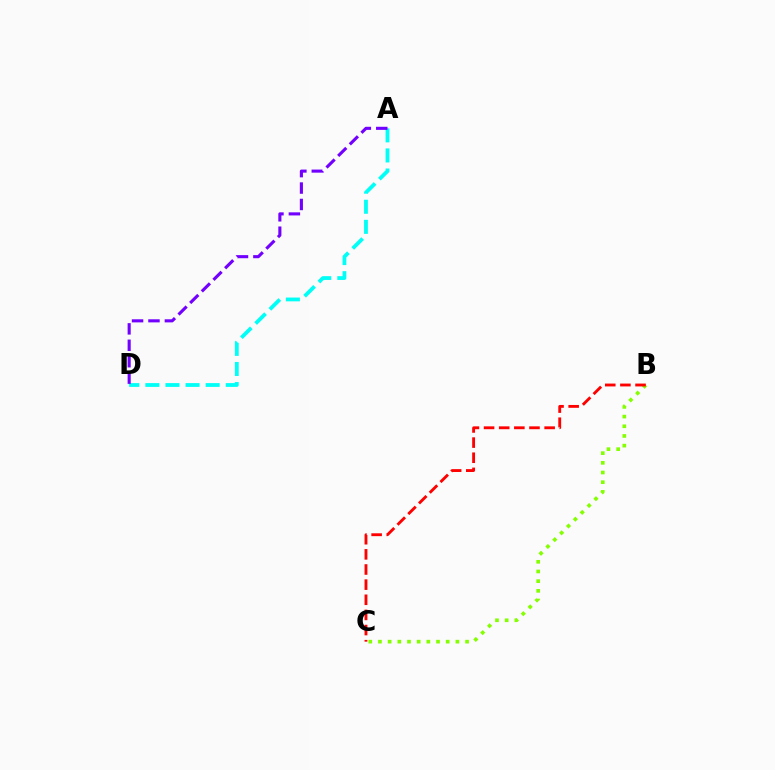{('B', 'C'): [{'color': '#84ff00', 'line_style': 'dotted', 'thickness': 2.63}, {'color': '#ff0000', 'line_style': 'dashed', 'thickness': 2.06}], ('A', 'D'): [{'color': '#00fff6', 'line_style': 'dashed', 'thickness': 2.73}, {'color': '#7200ff', 'line_style': 'dashed', 'thickness': 2.23}]}